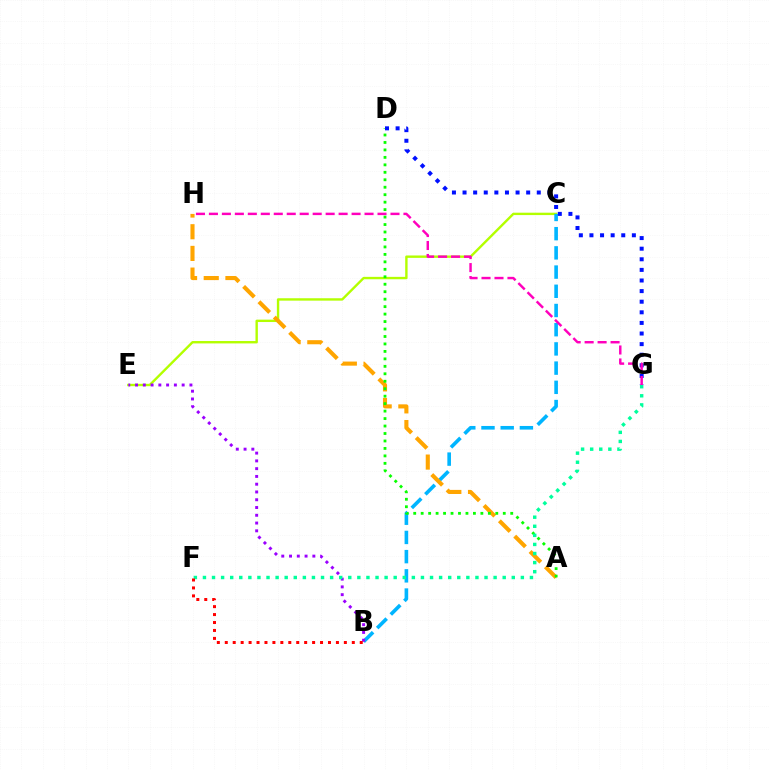{('C', 'E'): [{'color': '#b3ff00', 'line_style': 'solid', 'thickness': 1.72}], ('B', 'C'): [{'color': '#00b5ff', 'line_style': 'dashed', 'thickness': 2.61}], ('A', 'H'): [{'color': '#ffa500', 'line_style': 'dashed', 'thickness': 2.95}], ('B', 'E'): [{'color': '#9b00ff', 'line_style': 'dotted', 'thickness': 2.11}], ('A', 'D'): [{'color': '#08ff00', 'line_style': 'dotted', 'thickness': 2.03}], ('F', 'G'): [{'color': '#00ff9d', 'line_style': 'dotted', 'thickness': 2.47}], ('D', 'G'): [{'color': '#0010ff', 'line_style': 'dotted', 'thickness': 2.88}], ('B', 'F'): [{'color': '#ff0000', 'line_style': 'dotted', 'thickness': 2.16}], ('G', 'H'): [{'color': '#ff00bd', 'line_style': 'dashed', 'thickness': 1.76}]}